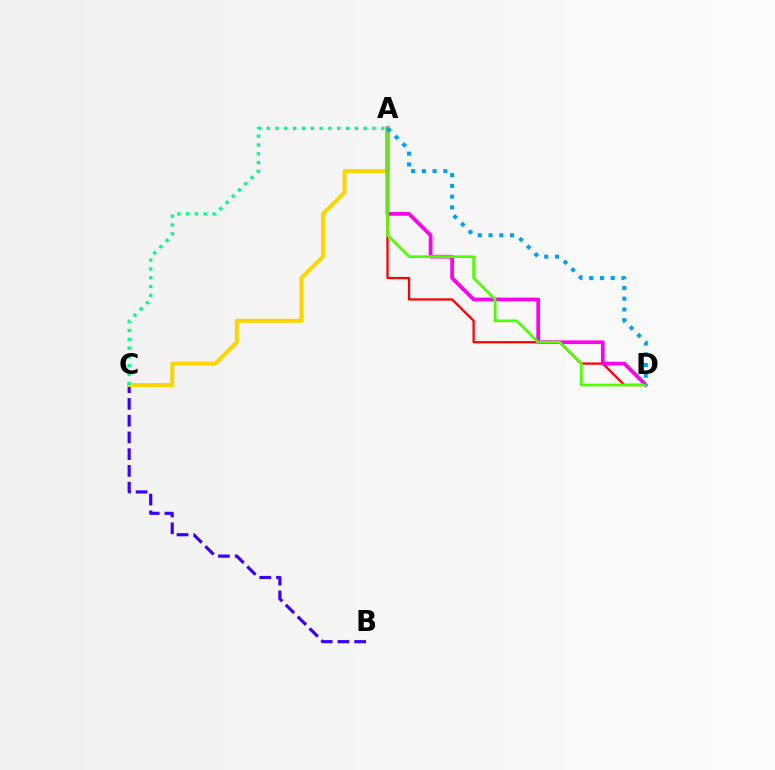{('B', 'C'): [{'color': '#3700ff', 'line_style': 'dashed', 'thickness': 2.27}], ('A', 'C'): [{'color': '#ffd500', 'line_style': 'solid', 'thickness': 2.88}, {'color': '#00ff86', 'line_style': 'dotted', 'thickness': 2.39}], ('A', 'D'): [{'color': '#ff0000', 'line_style': 'solid', 'thickness': 1.63}, {'color': '#ff00ed', 'line_style': 'solid', 'thickness': 2.67}, {'color': '#4fff00', 'line_style': 'solid', 'thickness': 1.94}, {'color': '#009eff', 'line_style': 'dotted', 'thickness': 2.92}]}